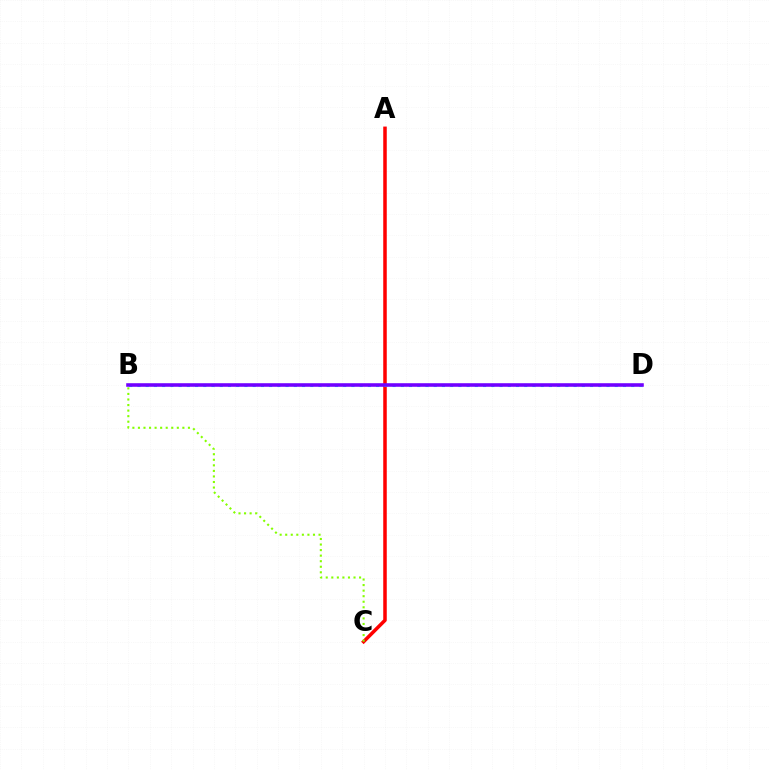{('A', 'C'): [{'color': '#ff0000', 'line_style': 'solid', 'thickness': 2.54}], ('B', 'C'): [{'color': '#84ff00', 'line_style': 'dotted', 'thickness': 1.51}], ('B', 'D'): [{'color': '#00fff6', 'line_style': 'dotted', 'thickness': 2.24}, {'color': '#7200ff', 'line_style': 'solid', 'thickness': 2.57}]}